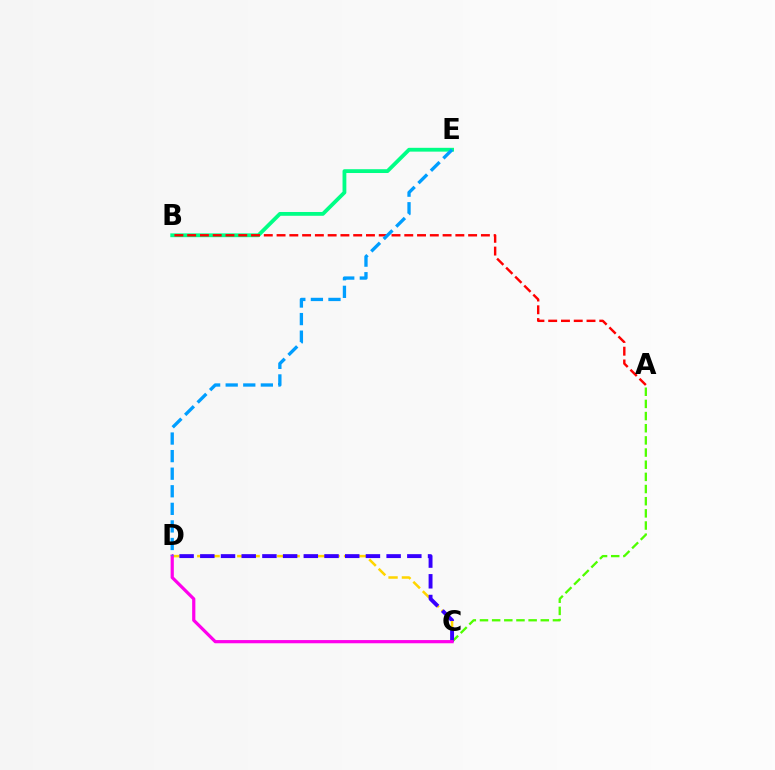{('B', 'E'): [{'color': '#00ff86', 'line_style': 'solid', 'thickness': 2.74}], ('C', 'D'): [{'color': '#ffd500', 'line_style': 'dashed', 'thickness': 1.81}, {'color': '#3700ff', 'line_style': 'dashed', 'thickness': 2.81}, {'color': '#ff00ed', 'line_style': 'solid', 'thickness': 2.31}], ('A', 'B'): [{'color': '#ff0000', 'line_style': 'dashed', 'thickness': 1.73}], ('A', 'C'): [{'color': '#4fff00', 'line_style': 'dashed', 'thickness': 1.65}], ('D', 'E'): [{'color': '#009eff', 'line_style': 'dashed', 'thickness': 2.39}]}